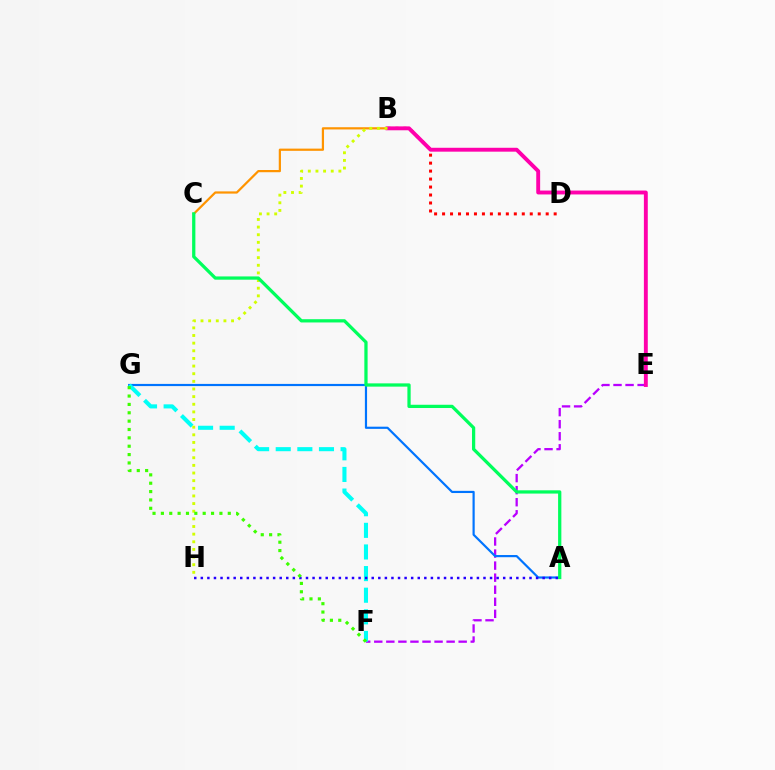{('E', 'F'): [{'color': '#b900ff', 'line_style': 'dashed', 'thickness': 1.64}], ('A', 'G'): [{'color': '#0074ff', 'line_style': 'solid', 'thickness': 1.57}], ('F', 'G'): [{'color': '#00fff6', 'line_style': 'dashed', 'thickness': 2.94}, {'color': '#3dff00', 'line_style': 'dotted', 'thickness': 2.27}], ('B', 'D'): [{'color': '#ff0000', 'line_style': 'dotted', 'thickness': 2.17}], ('B', 'C'): [{'color': '#ff9400', 'line_style': 'solid', 'thickness': 1.6}], ('B', 'E'): [{'color': '#ff00ac', 'line_style': 'solid', 'thickness': 2.8}], ('A', 'H'): [{'color': '#2500ff', 'line_style': 'dotted', 'thickness': 1.79}], ('B', 'H'): [{'color': '#d1ff00', 'line_style': 'dotted', 'thickness': 2.08}], ('A', 'C'): [{'color': '#00ff5c', 'line_style': 'solid', 'thickness': 2.34}]}